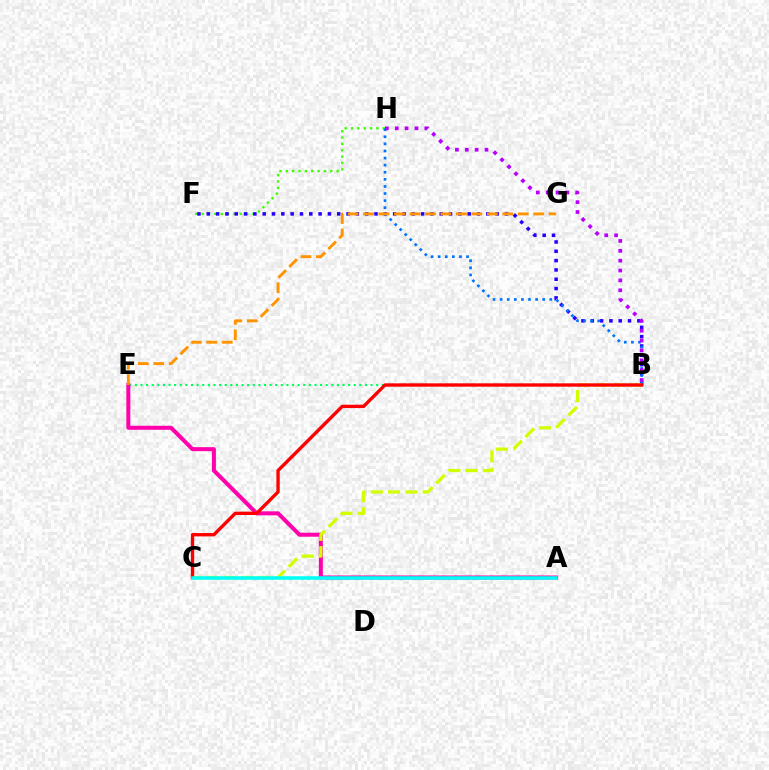{('B', 'E'): [{'color': '#00ff5c', 'line_style': 'dotted', 'thickness': 1.52}], ('F', 'H'): [{'color': '#3dff00', 'line_style': 'dotted', 'thickness': 1.73}], ('A', 'E'): [{'color': '#ff00ac', 'line_style': 'solid', 'thickness': 2.89}], ('B', 'F'): [{'color': '#2500ff', 'line_style': 'dotted', 'thickness': 2.53}], ('B', 'H'): [{'color': '#0074ff', 'line_style': 'dotted', 'thickness': 1.93}, {'color': '#b900ff', 'line_style': 'dotted', 'thickness': 2.68}], ('B', 'C'): [{'color': '#d1ff00', 'line_style': 'dashed', 'thickness': 2.35}, {'color': '#ff0000', 'line_style': 'solid', 'thickness': 2.42}], ('E', 'G'): [{'color': '#ff9400', 'line_style': 'dashed', 'thickness': 2.1}], ('A', 'C'): [{'color': '#00fff6', 'line_style': 'solid', 'thickness': 2.55}]}